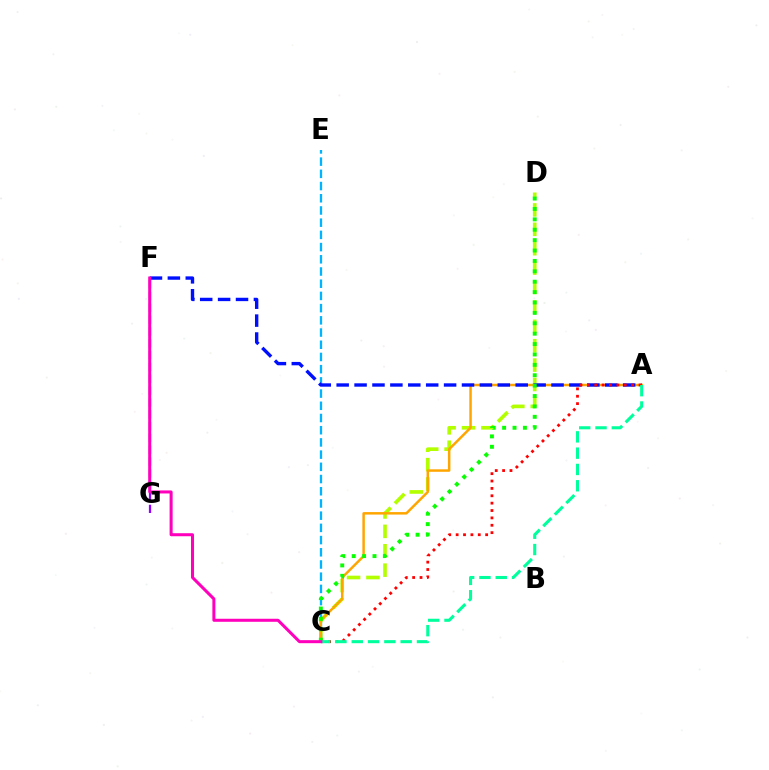{('C', 'D'): [{'color': '#b3ff00', 'line_style': 'dashed', 'thickness': 2.63}, {'color': '#08ff00', 'line_style': 'dotted', 'thickness': 2.82}], ('C', 'E'): [{'color': '#00b5ff', 'line_style': 'dashed', 'thickness': 1.66}], ('A', 'C'): [{'color': '#ffa500', 'line_style': 'solid', 'thickness': 1.78}, {'color': '#ff0000', 'line_style': 'dotted', 'thickness': 2.0}, {'color': '#00ff9d', 'line_style': 'dashed', 'thickness': 2.21}], ('A', 'F'): [{'color': '#0010ff', 'line_style': 'dashed', 'thickness': 2.43}], ('F', 'G'): [{'color': '#9b00ff', 'line_style': 'dashed', 'thickness': 1.61}], ('C', 'F'): [{'color': '#ff00bd', 'line_style': 'solid', 'thickness': 2.18}]}